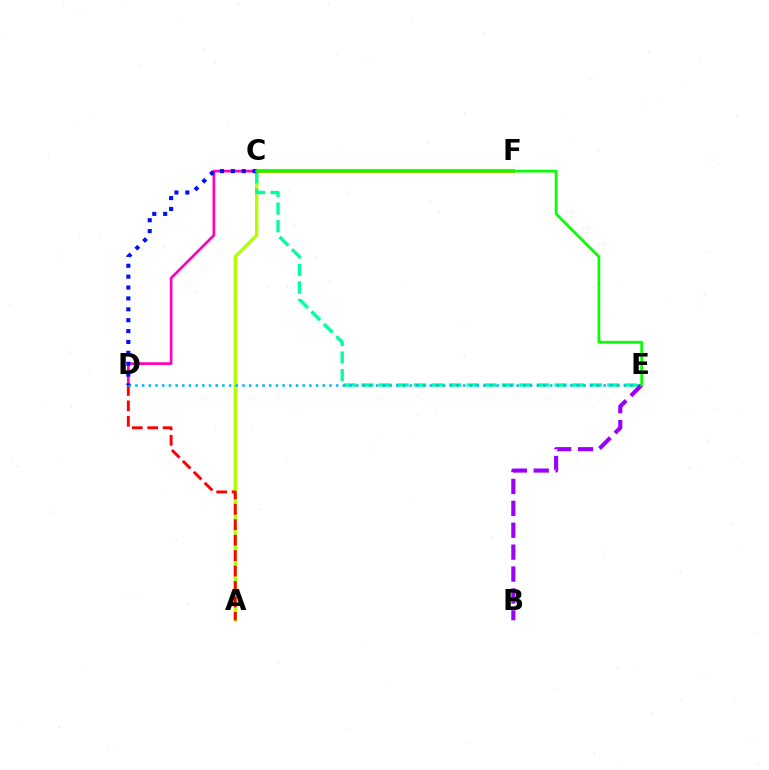{('C', 'D'): [{'color': '#ff00bd', 'line_style': 'solid', 'thickness': 1.94}, {'color': '#0010ff', 'line_style': 'dotted', 'thickness': 2.96}], ('A', 'C'): [{'color': '#b3ff00', 'line_style': 'solid', 'thickness': 2.44}], ('A', 'D'): [{'color': '#ff0000', 'line_style': 'dashed', 'thickness': 2.1}], ('C', 'E'): [{'color': '#00ff9d', 'line_style': 'dashed', 'thickness': 2.39}, {'color': '#08ff00', 'line_style': 'solid', 'thickness': 1.98}], ('C', 'F'): [{'color': '#ffa500', 'line_style': 'solid', 'thickness': 2.98}], ('D', 'E'): [{'color': '#00b5ff', 'line_style': 'dotted', 'thickness': 1.82}], ('B', 'E'): [{'color': '#9b00ff', 'line_style': 'dashed', 'thickness': 2.97}]}